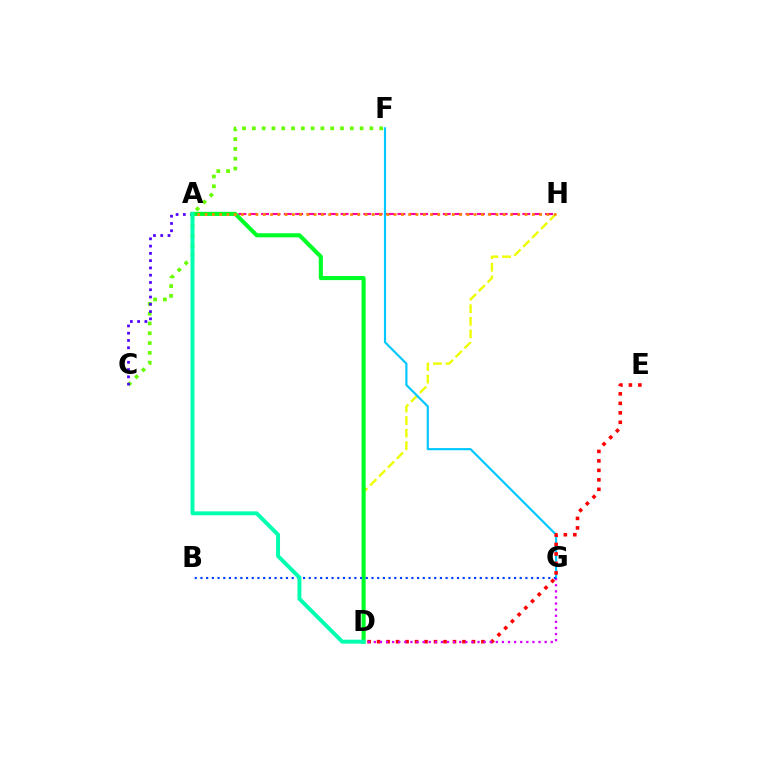{('A', 'H'): [{'color': '#ff00a0', 'line_style': 'dashed', 'thickness': 1.54}, {'color': '#ff8800', 'line_style': 'dotted', 'thickness': 1.98}], ('D', 'H'): [{'color': '#eeff00', 'line_style': 'dashed', 'thickness': 1.71}], ('F', 'G'): [{'color': '#00c7ff', 'line_style': 'solid', 'thickness': 1.55}], ('D', 'E'): [{'color': '#ff0000', 'line_style': 'dotted', 'thickness': 2.58}], ('D', 'G'): [{'color': '#d600ff', 'line_style': 'dotted', 'thickness': 1.66}], ('C', 'F'): [{'color': '#66ff00', 'line_style': 'dotted', 'thickness': 2.66}], ('A', 'C'): [{'color': '#4f00ff', 'line_style': 'dotted', 'thickness': 1.98}], ('A', 'D'): [{'color': '#00ff27', 'line_style': 'solid', 'thickness': 2.95}, {'color': '#00ffaf', 'line_style': 'solid', 'thickness': 2.84}], ('B', 'G'): [{'color': '#003fff', 'line_style': 'dotted', 'thickness': 1.55}]}